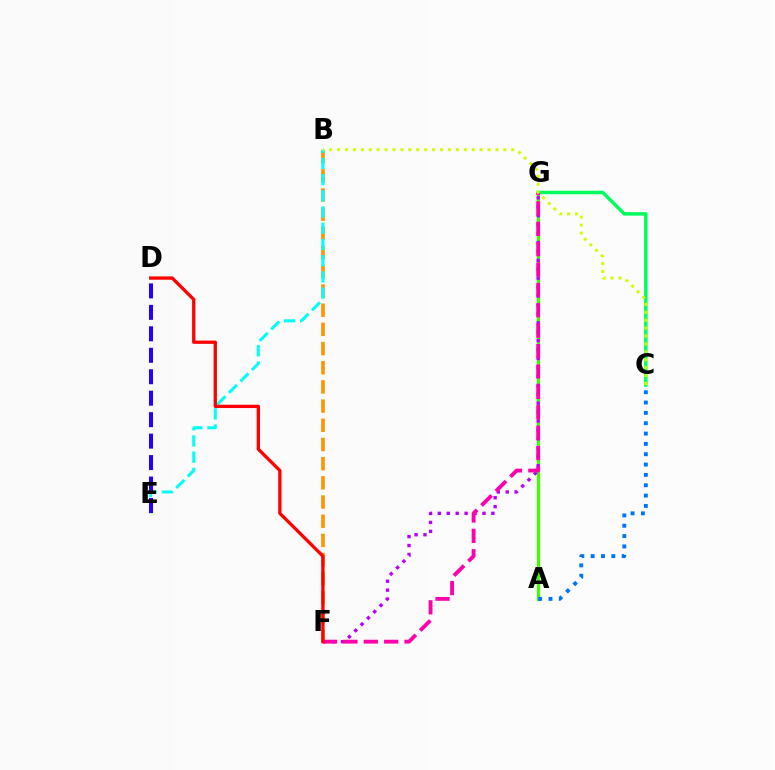{('B', 'F'): [{'color': '#ff9400', 'line_style': 'dashed', 'thickness': 2.61}], ('A', 'G'): [{'color': '#3dff00', 'line_style': 'solid', 'thickness': 2.29}], ('F', 'G'): [{'color': '#b900ff', 'line_style': 'dotted', 'thickness': 2.43}, {'color': '#ff00ac', 'line_style': 'dashed', 'thickness': 2.77}], ('B', 'E'): [{'color': '#00fff6', 'line_style': 'dashed', 'thickness': 2.2}], ('C', 'G'): [{'color': '#00ff5c', 'line_style': 'solid', 'thickness': 2.52}], ('D', 'E'): [{'color': '#2500ff', 'line_style': 'dashed', 'thickness': 2.92}], ('A', 'C'): [{'color': '#0074ff', 'line_style': 'dotted', 'thickness': 2.81}], ('B', 'C'): [{'color': '#d1ff00', 'line_style': 'dotted', 'thickness': 2.15}], ('D', 'F'): [{'color': '#ff0000', 'line_style': 'solid', 'thickness': 2.38}]}